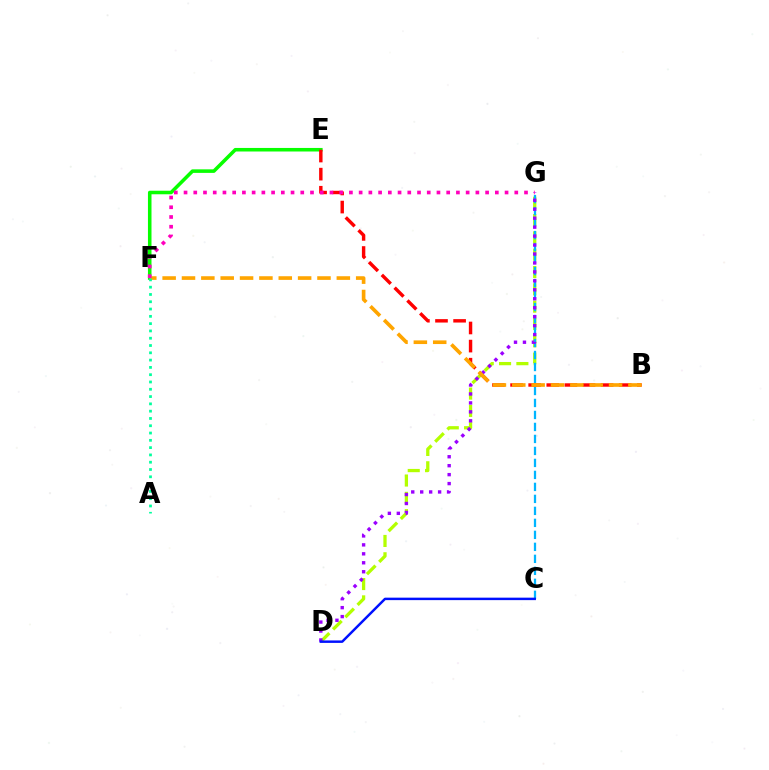{('D', 'G'): [{'color': '#b3ff00', 'line_style': 'dashed', 'thickness': 2.35}, {'color': '#9b00ff', 'line_style': 'dotted', 'thickness': 2.43}], ('C', 'G'): [{'color': '#00b5ff', 'line_style': 'dashed', 'thickness': 1.63}], ('E', 'F'): [{'color': '#08ff00', 'line_style': 'solid', 'thickness': 2.55}], ('B', 'E'): [{'color': '#ff0000', 'line_style': 'dashed', 'thickness': 2.46}], ('C', 'D'): [{'color': '#0010ff', 'line_style': 'solid', 'thickness': 1.77}], ('B', 'F'): [{'color': '#ffa500', 'line_style': 'dashed', 'thickness': 2.63}], ('A', 'F'): [{'color': '#00ff9d', 'line_style': 'dotted', 'thickness': 1.98}], ('F', 'G'): [{'color': '#ff00bd', 'line_style': 'dotted', 'thickness': 2.64}]}